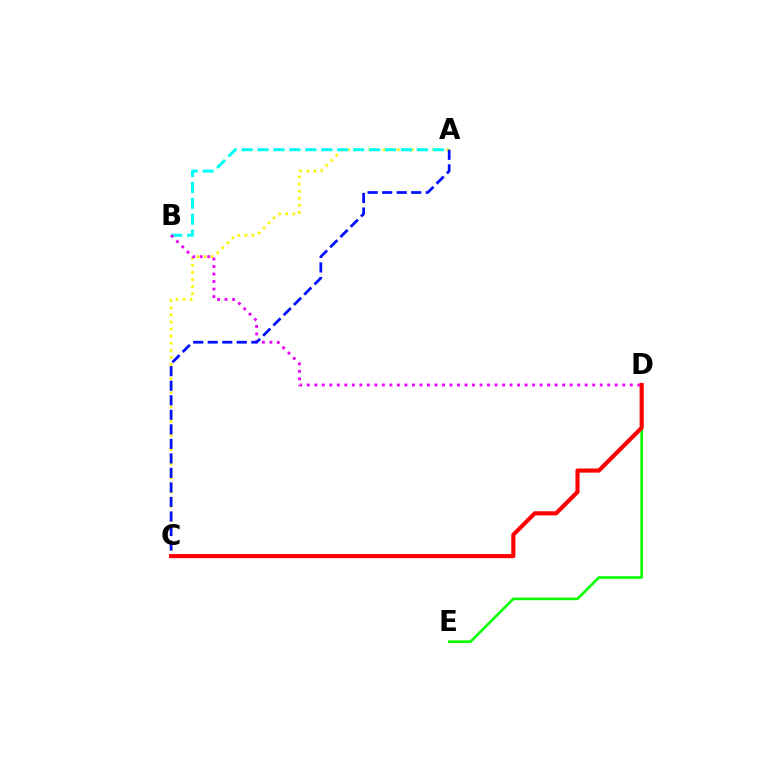{('A', 'C'): [{'color': '#fcf500', 'line_style': 'dotted', 'thickness': 1.93}, {'color': '#0010ff', 'line_style': 'dashed', 'thickness': 1.97}], ('A', 'B'): [{'color': '#00fff6', 'line_style': 'dashed', 'thickness': 2.17}], ('B', 'D'): [{'color': '#ee00ff', 'line_style': 'dotted', 'thickness': 2.04}], ('D', 'E'): [{'color': '#08ff00', 'line_style': 'solid', 'thickness': 1.87}], ('C', 'D'): [{'color': '#ff0000', 'line_style': 'solid', 'thickness': 2.97}]}